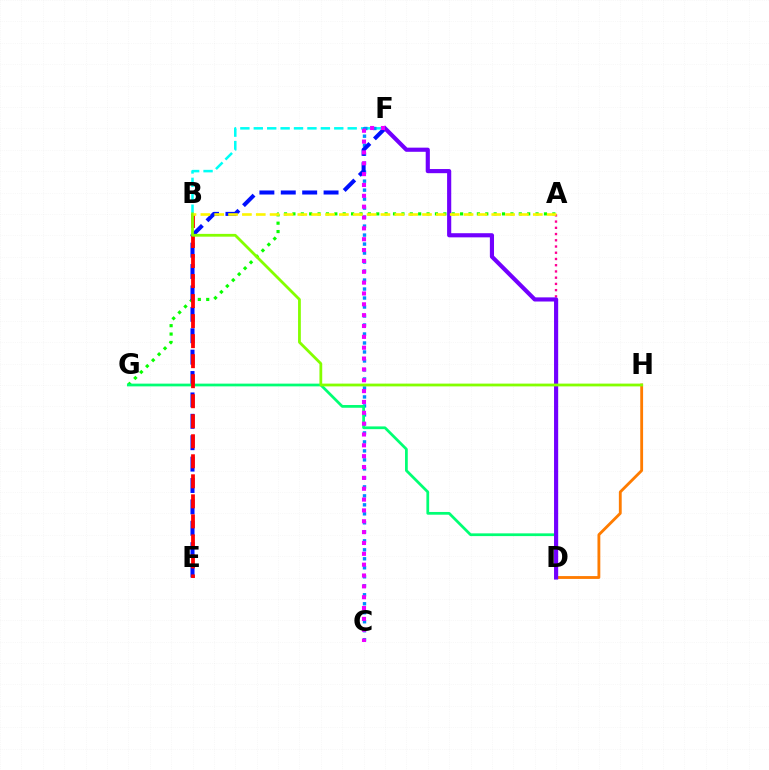{('B', 'F'): [{'color': '#00fff6', 'line_style': 'dashed', 'thickness': 1.82}], ('A', 'D'): [{'color': '#ff0094', 'line_style': 'dotted', 'thickness': 1.69}], ('A', 'G'): [{'color': '#08ff00', 'line_style': 'dotted', 'thickness': 2.28}], ('C', 'F'): [{'color': '#008cff', 'line_style': 'dotted', 'thickness': 2.44}, {'color': '#ee00ff', 'line_style': 'dotted', 'thickness': 2.95}], ('E', 'F'): [{'color': '#0010ff', 'line_style': 'dashed', 'thickness': 2.91}], ('D', 'G'): [{'color': '#00ff74', 'line_style': 'solid', 'thickness': 1.98}], ('D', 'H'): [{'color': '#ff7c00', 'line_style': 'solid', 'thickness': 2.04}], ('B', 'E'): [{'color': '#ff0000', 'line_style': 'dashed', 'thickness': 2.72}], ('D', 'F'): [{'color': '#7200ff', 'line_style': 'solid', 'thickness': 2.98}], ('B', 'H'): [{'color': '#84ff00', 'line_style': 'solid', 'thickness': 2.01}], ('A', 'B'): [{'color': '#fcf500', 'line_style': 'dashed', 'thickness': 1.88}]}